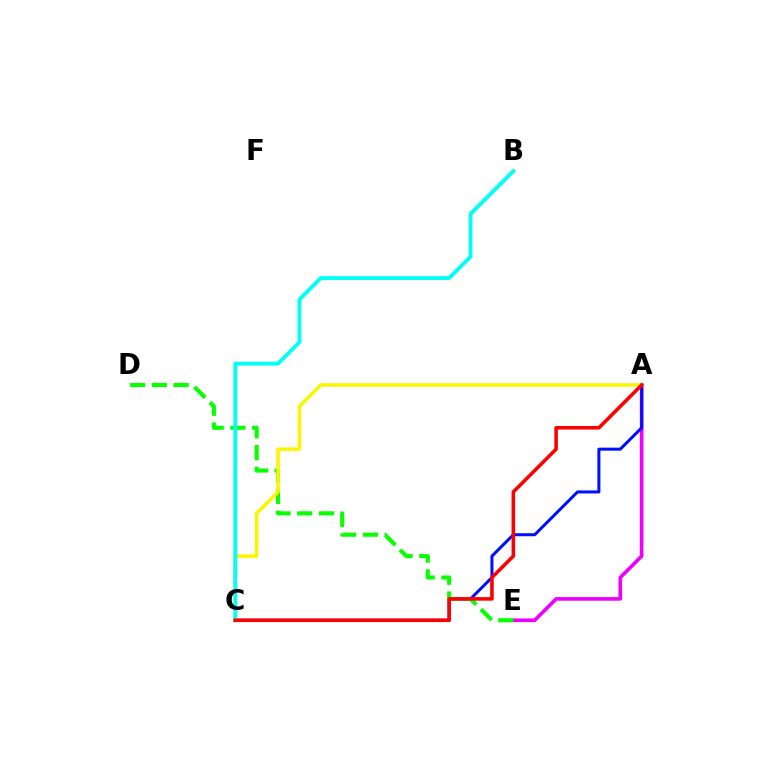{('A', 'E'): [{'color': '#ee00ff', 'line_style': 'solid', 'thickness': 2.62}], ('A', 'C'): [{'color': '#0010ff', 'line_style': 'solid', 'thickness': 2.18}, {'color': '#fcf500', 'line_style': 'solid', 'thickness': 2.55}, {'color': '#ff0000', 'line_style': 'solid', 'thickness': 2.57}], ('D', 'E'): [{'color': '#08ff00', 'line_style': 'dashed', 'thickness': 2.96}], ('B', 'C'): [{'color': '#00fff6', 'line_style': 'solid', 'thickness': 2.78}]}